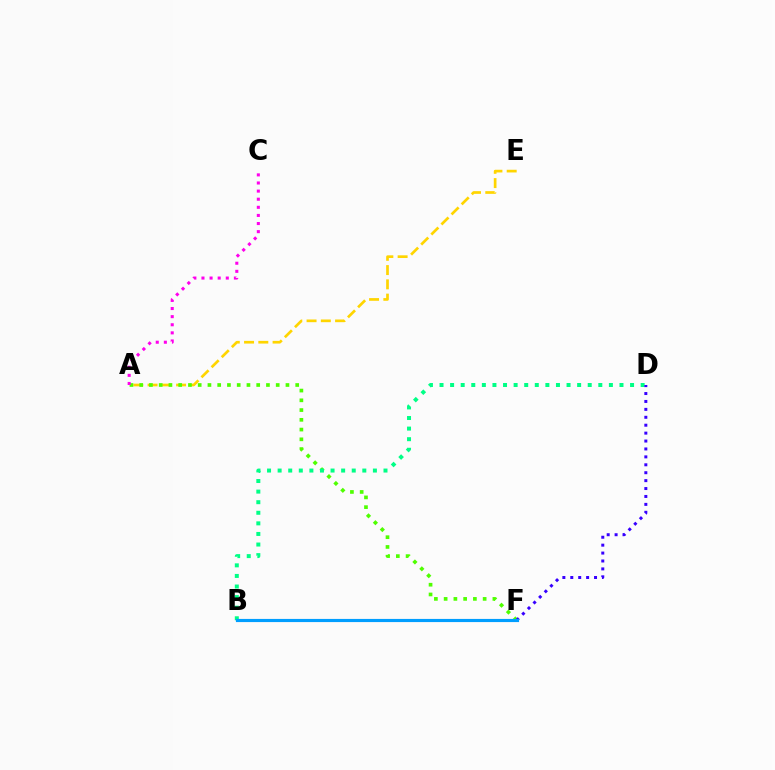{('A', 'E'): [{'color': '#ffd500', 'line_style': 'dashed', 'thickness': 1.94}], ('B', 'F'): [{'color': '#ff0000', 'line_style': 'dotted', 'thickness': 1.8}, {'color': '#009eff', 'line_style': 'solid', 'thickness': 2.27}], ('A', 'F'): [{'color': '#4fff00', 'line_style': 'dotted', 'thickness': 2.65}], ('A', 'C'): [{'color': '#ff00ed', 'line_style': 'dotted', 'thickness': 2.2}], ('B', 'D'): [{'color': '#00ff86', 'line_style': 'dotted', 'thickness': 2.88}], ('D', 'F'): [{'color': '#3700ff', 'line_style': 'dotted', 'thickness': 2.15}]}